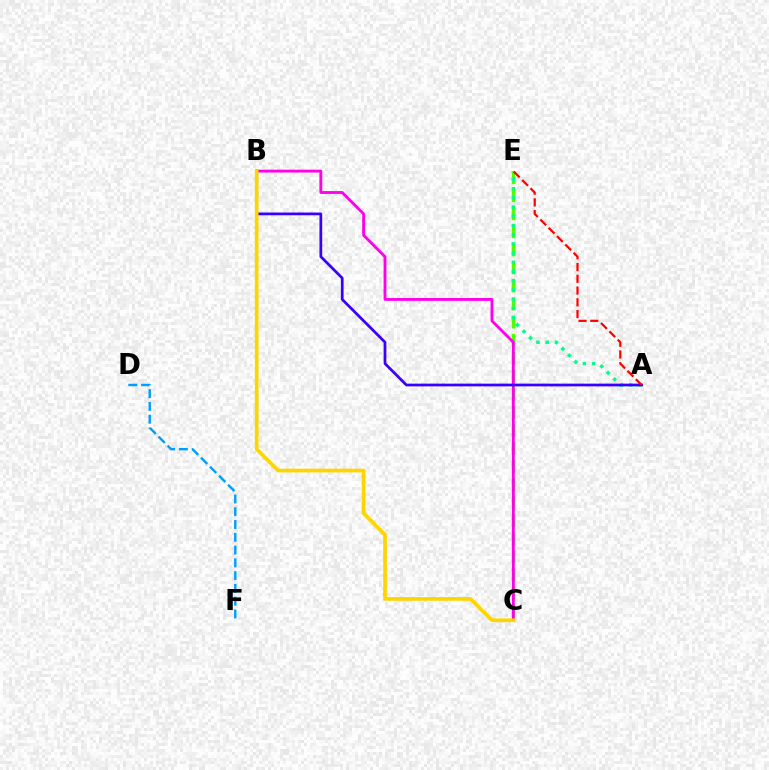{('C', 'E'): [{'color': '#4fff00', 'line_style': 'dashed', 'thickness': 2.45}], ('A', 'E'): [{'color': '#00ff86', 'line_style': 'dotted', 'thickness': 2.5}, {'color': '#ff0000', 'line_style': 'dashed', 'thickness': 1.6}], ('B', 'C'): [{'color': '#ff00ed', 'line_style': 'solid', 'thickness': 2.05}, {'color': '#ffd500', 'line_style': 'solid', 'thickness': 2.68}], ('A', 'B'): [{'color': '#3700ff', 'line_style': 'solid', 'thickness': 1.97}], ('D', 'F'): [{'color': '#009eff', 'line_style': 'dashed', 'thickness': 1.74}]}